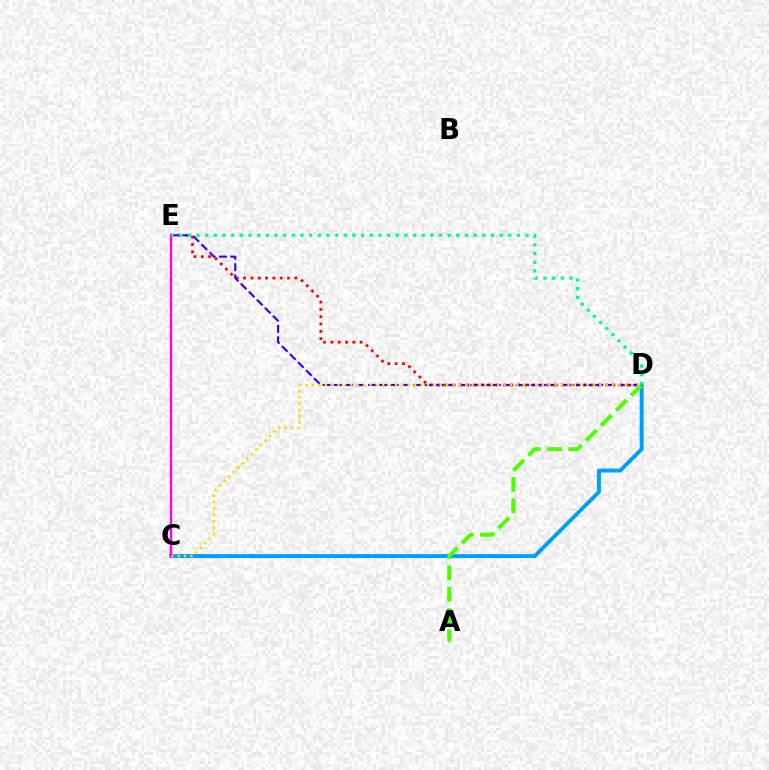{('D', 'E'): [{'color': '#ff0000', 'line_style': 'dotted', 'thickness': 1.99}, {'color': '#3700ff', 'line_style': 'dashed', 'thickness': 1.54}, {'color': '#00ff86', 'line_style': 'dotted', 'thickness': 2.35}], ('C', 'D'): [{'color': '#009eff', 'line_style': 'solid', 'thickness': 2.84}, {'color': '#ffd500', 'line_style': 'dotted', 'thickness': 1.73}], ('A', 'D'): [{'color': '#4fff00', 'line_style': 'dashed', 'thickness': 2.89}], ('C', 'E'): [{'color': '#ff00ed', 'line_style': 'solid', 'thickness': 1.73}]}